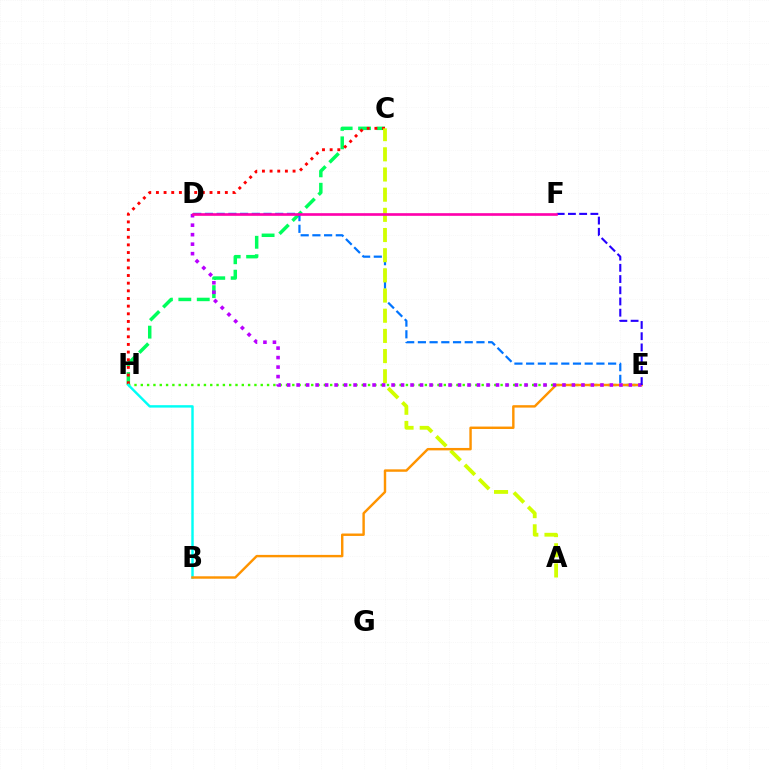{('C', 'H'): [{'color': '#00ff5c', 'line_style': 'dashed', 'thickness': 2.5}, {'color': '#ff0000', 'line_style': 'dotted', 'thickness': 2.08}], ('D', 'E'): [{'color': '#0074ff', 'line_style': 'dashed', 'thickness': 1.59}, {'color': '#b900ff', 'line_style': 'dotted', 'thickness': 2.58}], ('A', 'C'): [{'color': '#d1ff00', 'line_style': 'dashed', 'thickness': 2.74}], ('E', 'H'): [{'color': '#3dff00', 'line_style': 'dotted', 'thickness': 1.72}], ('B', 'H'): [{'color': '#00fff6', 'line_style': 'solid', 'thickness': 1.75}], ('B', 'E'): [{'color': '#ff9400', 'line_style': 'solid', 'thickness': 1.75}], ('E', 'F'): [{'color': '#2500ff', 'line_style': 'dashed', 'thickness': 1.52}], ('D', 'F'): [{'color': '#ff00ac', 'line_style': 'solid', 'thickness': 1.91}]}